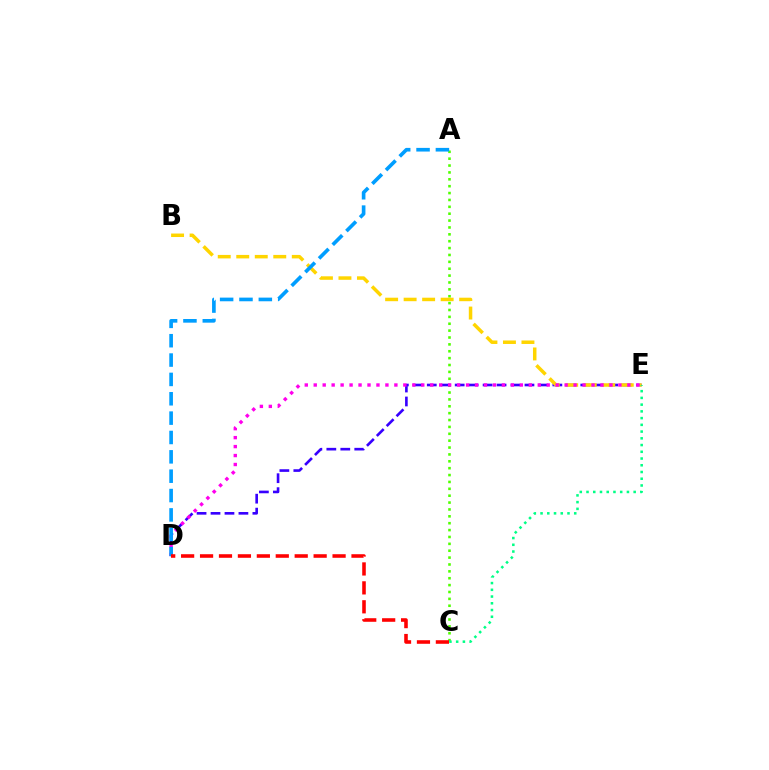{('A', 'C'): [{'color': '#4fff00', 'line_style': 'dotted', 'thickness': 1.87}], ('D', 'E'): [{'color': '#3700ff', 'line_style': 'dashed', 'thickness': 1.9}, {'color': '#ff00ed', 'line_style': 'dotted', 'thickness': 2.43}], ('B', 'E'): [{'color': '#ffd500', 'line_style': 'dashed', 'thickness': 2.51}], ('A', 'D'): [{'color': '#009eff', 'line_style': 'dashed', 'thickness': 2.63}], ('C', 'E'): [{'color': '#00ff86', 'line_style': 'dotted', 'thickness': 1.83}], ('C', 'D'): [{'color': '#ff0000', 'line_style': 'dashed', 'thickness': 2.57}]}